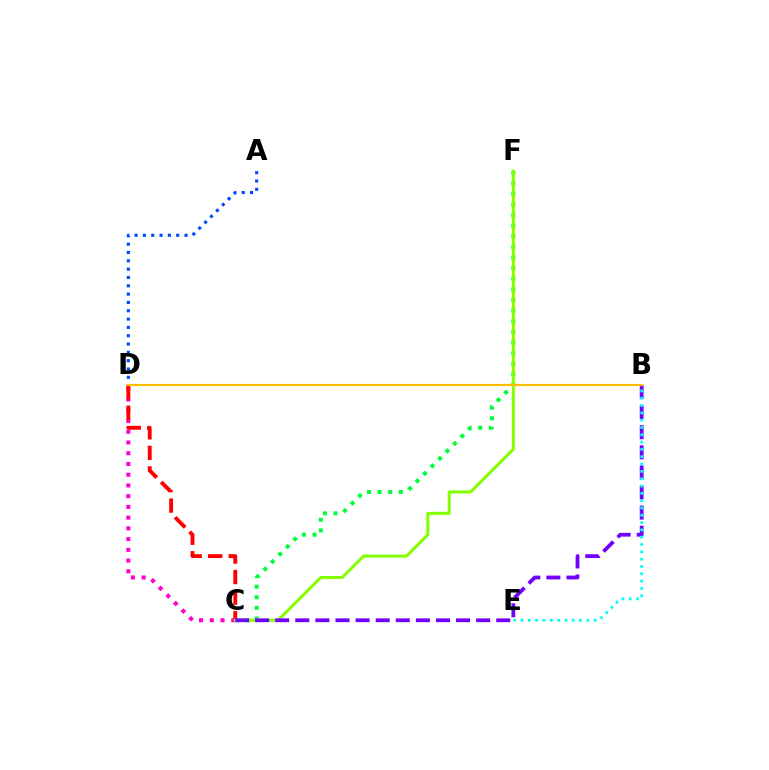{('C', 'D'): [{'color': '#ff00cf', 'line_style': 'dotted', 'thickness': 2.92}, {'color': '#ff0000', 'line_style': 'dashed', 'thickness': 2.79}], ('A', 'D'): [{'color': '#004bff', 'line_style': 'dotted', 'thickness': 2.26}], ('C', 'F'): [{'color': '#00ff39', 'line_style': 'dotted', 'thickness': 2.88}, {'color': '#84ff00', 'line_style': 'solid', 'thickness': 2.18}], ('B', 'C'): [{'color': '#7200ff', 'line_style': 'dashed', 'thickness': 2.73}], ('B', 'D'): [{'color': '#ffbd00', 'line_style': 'solid', 'thickness': 1.57}], ('B', 'E'): [{'color': '#00fff6', 'line_style': 'dotted', 'thickness': 1.99}]}